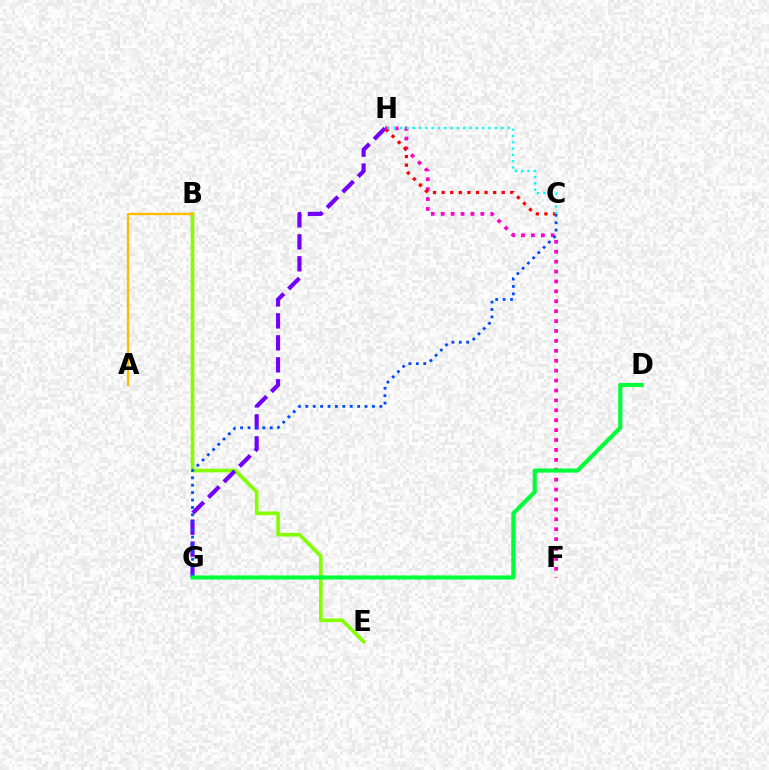{('B', 'E'): [{'color': '#84ff00', 'line_style': 'solid', 'thickness': 2.63}], ('G', 'H'): [{'color': '#7200ff', 'line_style': 'dashed', 'thickness': 2.98}], ('A', 'B'): [{'color': '#ffbd00', 'line_style': 'solid', 'thickness': 1.68}], ('F', 'H'): [{'color': '#ff00cf', 'line_style': 'dotted', 'thickness': 2.69}], ('C', 'G'): [{'color': '#004bff', 'line_style': 'dotted', 'thickness': 2.01}], ('C', 'H'): [{'color': '#ff0000', 'line_style': 'dotted', 'thickness': 2.33}, {'color': '#00fff6', 'line_style': 'dotted', 'thickness': 1.71}], ('D', 'G'): [{'color': '#00ff39', 'line_style': 'solid', 'thickness': 2.96}]}